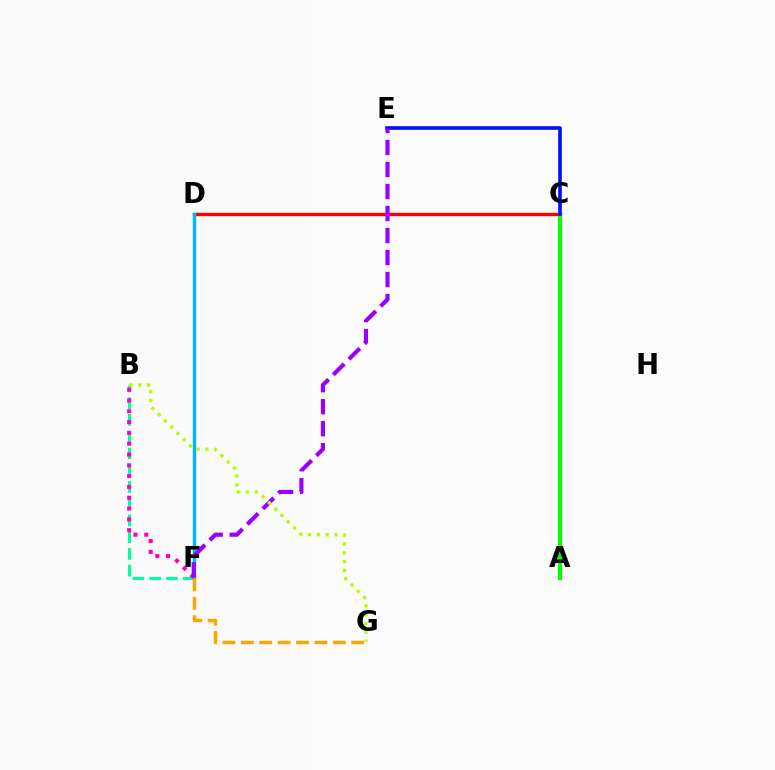{('C', 'D'): [{'color': '#ff0000', 'line_style': 'solid', 'thickness': 2.44}], ('A', 'C'): [{'color': '#08ff00', 'line_style': 'solid', 'thickness': 2.94}], ('B', 'F'): [{'color': '#00ff9d', 'line_style': 'dashed', 'thickness': 2.28}, {'color': '#ff00bd', 'line_style': 'dotted', 'thickness': 2.94}], ('C', 'E'): [{'color': '#0010ff', 'line_style': 'solid', 'thickness': 2.61}], ('D', 'F'): [{'color': '#00b5ff', 'line_style': 'solid', 'thickness': 2.45}], ('E', 'F'): [{'color': '#9b00ff', 'line_style': 'dashed', 'thickness': 2.99}], ('B', 'G'): [{'color': '#b3ff00', 'line_style': 'dotted', 'thickness': 2.4}], ('F', 'G'): [{'color': '#ffa500', 'line_style': 'dashed', 'thickness': 2.5}]}